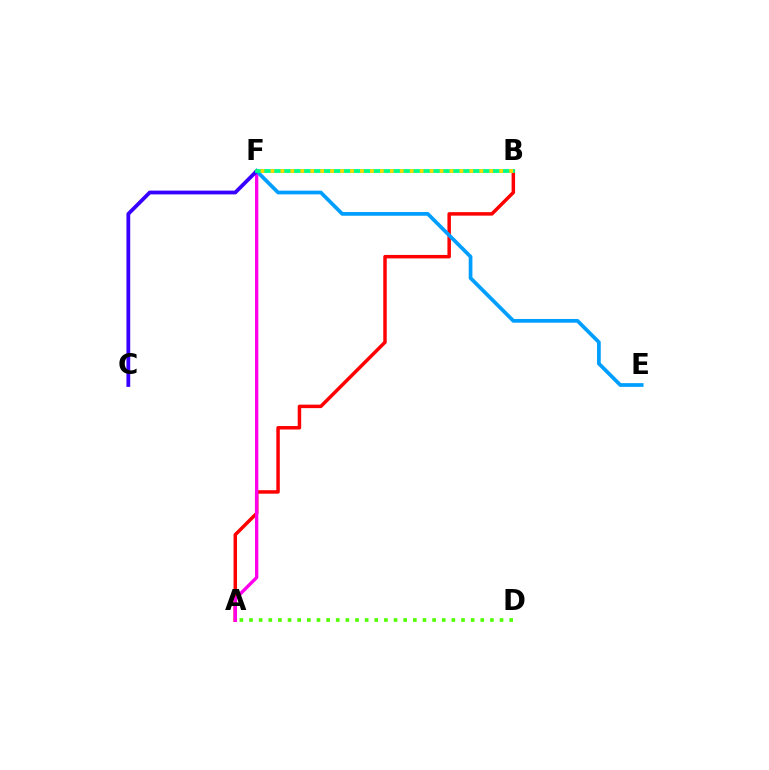{('A', 'B'): [{'color': '#ff0000', 'line_style': 'solid', 'thickness': 2.5}], ('A', 'D'): [{'color': '#4fff00', 'line_style': 'dotted', 'thickness': 2.62}], ('A', 'F'): [{'color': '#ff00ed', 'line_style': 'solid', 'thickness': 2.41}], ('E', 'F'): [{'color': '#009eff', 'line_style': 'solid', 'thickness': 2.68}], ('C', 'F'): [{'color': '#3700ff', 'line_style': 'solid', 'thickness': 2.72}], ('B', 'F'): [{'color': '#00ff86', 'line_style': 'solid', 'thickness': 2.75}, {'color': '#ffd500', 'line_style': 'dotted', 'thickness': 2.7}]}